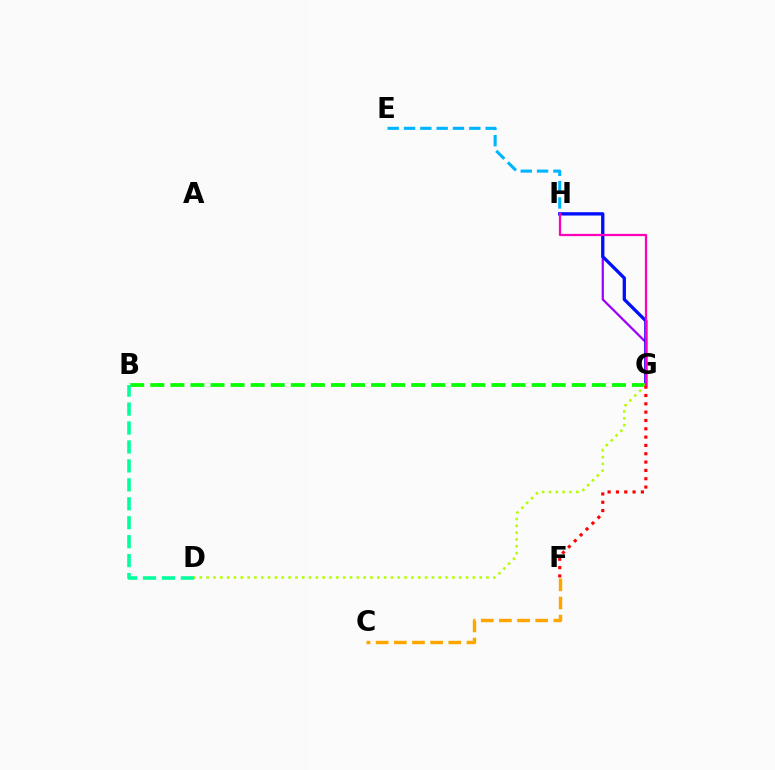{('G', 'H'): [{'color': '#9b00ff', 'line_style': 'solid', 'thickness': 1.6}, {'color': '#0010ff', 'line_style': 'solid', 'thickness': 2.37}, {'color': '#ff00bd', 'line_style': 'solid', 'thickness': 1.62}], ('E', 'H'): [{'color': '#00b5ff', 'line_style': 'dashed', 'thickness': 2.22}], ('B', 'G'): [{'color': '#08ff00', 'line_style': 'dashed', 'thickness': 2.73}], ('C', 'F'): [{'color': '#ffa500', 'line_style': 'dashed', 'thickness': 2.47}], ('D', 'G'): [{'color': '#b3ff00', 'line_style': 'dotted', 'thickness': 1.85}], ('F', 'G'): [{'color': '#ff0000', 'line_style': 'dotted', 'thickness': 2.26}], ('B', 'D'): [{'color': '#00ff9d', 'line_style': 'dashed', 'thickness': 2.57}]}